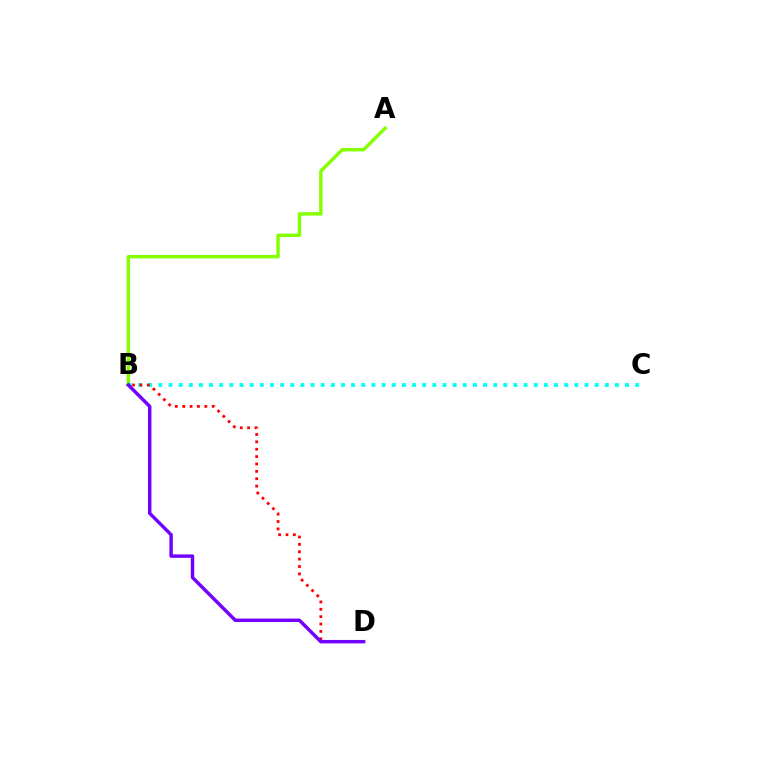{('A', 'B'): [{'color': '#84ff00', 'line_style': 'solid', 'thickness': 2.47}], ('B', 'C'): [{'color': '#00fff6', 'line_style': 'dotted', 'thickness': 2.76}], ('B', 'D'): [{'color': '#ff0000', 'line_style': 'dotted', 'thickness': 2.0}, {'color': '#7200ff', 'line_style': 'solid', 'thickness': 2.47}]}